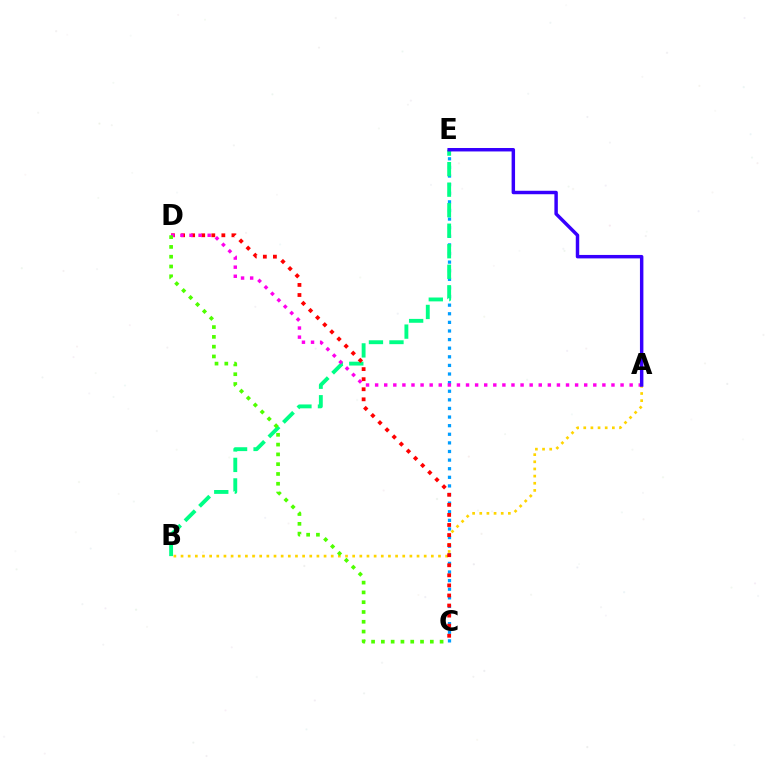{('A', 'B'): [{'color': '#ffd500', 'line_style': 'dotted', 'thickness': 1.94}], ('C', 'E'): [{'color': '#009eff', 'line_style': 'dotted', 'thickness': 2.34}], ('B', 'E'): [{'color': '#00ff86', 'line_style': 'dashed', 'thickness': 2.79}], ('C', 'D'): [{'color': '#ff0000', 'line_style': 'dotted', 'thickness': 2.74}, {'color': '#4fff00', 'line_style': 'dotted', 'thickness': 2.66}], ('A', 'D'): [{'color': '#ff00ed', 'line_style': 'dotted', 'thickness': 2.47}], ('A', 'E'): [{'color': '#3700ff', 'line_style': 'solid', 'thickness': 2.49}]}